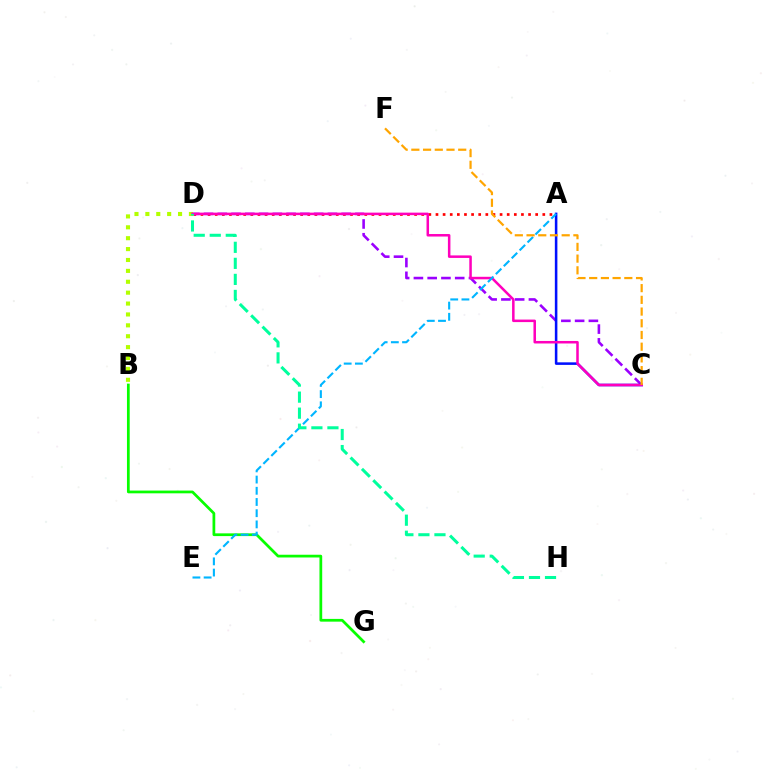{('A', 'D'): [{'color': '#ff0000', 'line_style': 'dotted', 'thickness': 1.93}], ('C', 'D'): [{'color': '#9b00ff', 'line_style': 'dashed', 'thickness': 1.87}, {'color': '#ff00bd', 'line_style': 'solid', 'thickness': 1.81}], ('A', 'C'): [{'color': '#0010ff', 'line_style': 'solid', 'thickness': 1.83}], ('B', 'D'): [{'color': '#b3ff00', 'line_style': 'dotted', 'thickness': 2.96}], ('B', 'G'): [{'color': '#08ff00', 'line_style': 'solid', 'thickness': 1.97}], ('A', 'E'): [{'color': '#00b5ff', 'line_style': 'dashed', 'thickness': 1.52}], ('D', 'H'): [{'color': '#00ff9d', 'line_style': 'dashed', 'thickness': 2.18}], ('C', 'F'): [{'color': '#ffa500', 'line_style': 'dashed', 'thickness': 1.59}]}